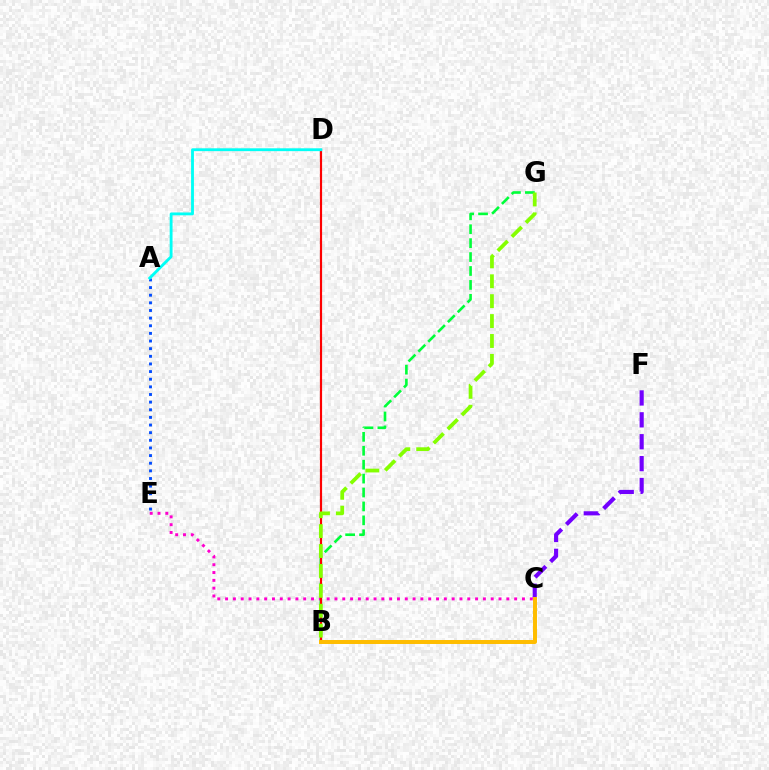{('B', 'G'): [{'color': '#00ff39', 'line_style': 'dashed', 'thickness': 1.89}, {'color': '#84ff00', 'line_style': 'dashed', 'thickness': 2.7}], ('A', 'E'): [{'color': '#004bff', 'line_style': 'dotted', 'thickness': 2.07}], ('C', 'F'): [{'color': '#7200ff', 'line_style': 'dashed', 'thickness': 2.97}], ('C', 'E'): [{'color': '#ff00cf', 'line_style': 'dotted', 'thickness': 2.12}], ('B', 'D'): [{'color': '#ff0000', 'line_style': 'solid', 'thickness': 1.57}], ('A', 'D'): [{'color': '#00fff6', 'line_style': 'solid', 'thickness': 2.05}], ('B', 'C'): [{'color': '#ffbd00', 'line_style': 'solid', 'thickness': 2.86}]}